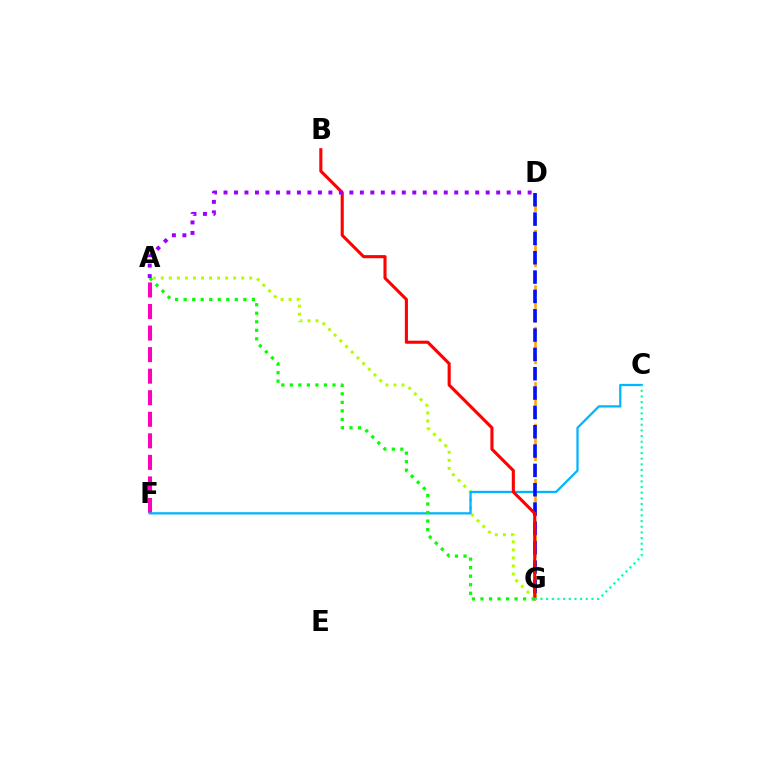{('D', 'G'): [{'color': '#ffa500', 'line_style': 'dashed', 'thickness': 1.88}, {'color': '#0010ff', 'line_style': 'dashed', 'thickness': 2.63}], ('A', 'F'): [{'color': '#ff00bd', 'line_style': 'dashed', 'thickness': 2.93}], ('A', 'G'): [{'color': '#b3ff00', 'line_style': 'dotted', 'thickness': 2.18}, {'color': '#08ff00', 'line_style': 'dotted', 'thickness': 2.32}], ('C', 'F'): [{'color': '#00b5ff', 'line_style': 'solid', 'thickness': 1.62}], ('B', 'G'): [{'color': '#ff0000', 'line_style': 'solid', 'thickness': 2.23}], ('A', 'D'): [{'color': '#9b00ff', 'line_style': 'dotted', 'thickness': 2.85}], ('C', 'G'): [{'color': '#00ff9d', 'line_style': 'dotted', 'thickness': 1.54}]}